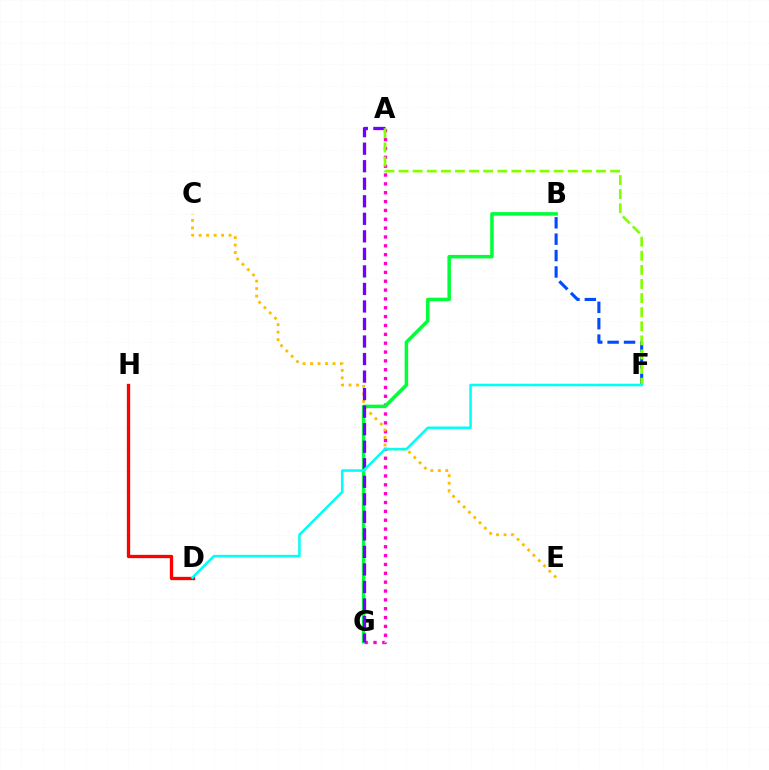{('A', 'G'): [{'color': '#ff00cf', 'line_style': 'dotted', 'thickness': 2.4}, {'color': '#7200ff', 'line_style': 'dashed', 'thickness': 2.38}], ('D', 'H'): [{'color': '#ff0000', 'line_style': 'solid', 'thickness': 2.39}], ('C', 'E'): [{'color': '#ffbd00', 'line_style': 'dotted', 'thickness': 2.03}], ('B', 'F'): [{'color': '#004bff', 'line_style': 'dashed', 'thickness': 2.23}], ('B', 'G'): [{'color': '#00ff39', 'line_style': 'solid', 'thickness': 2.52}], ('A', 'F'): [{'color': '#84ff00', 'line_style': 'dashed', 'thickness': 1.92}], ('D', 'F'): [{'color': '#00fff6', 'line_style': 'solid', 'thickness': 1.82}]}